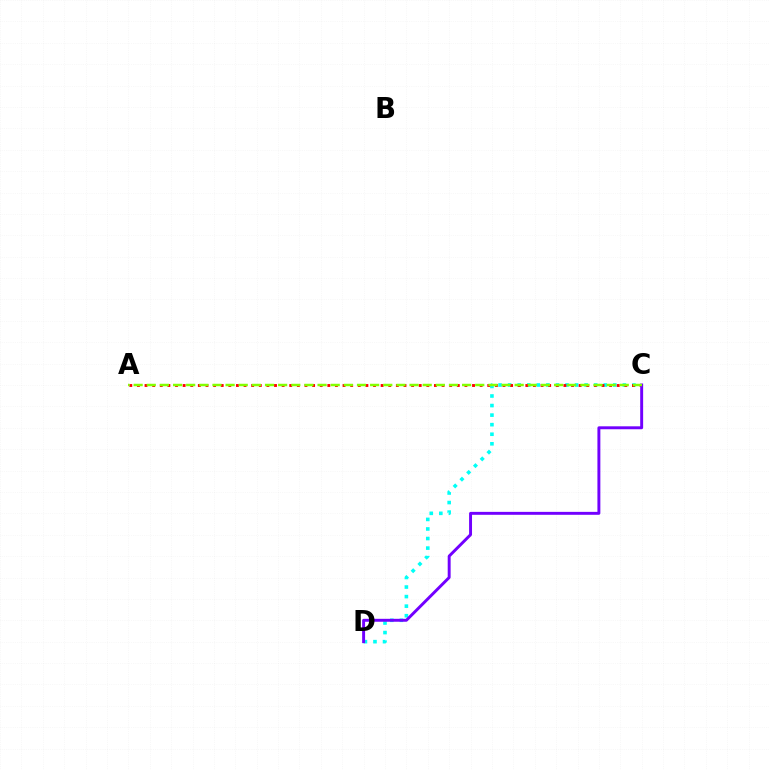{('C', 'D'): [{'color': '#00fff6', 'line_style': 'dotted', 'thickness': 2.6}, {'color': '#7200ff', 'line_style': 'solid', 'thickness': 2.11}], ('A', 'C'): [{'color': '#ff0000', 'line_style': 'dotted', 'thickness': 2.07}, {'color': '#84ff00', 'line_style': 'dashed', 'thickness': 1.78}]}